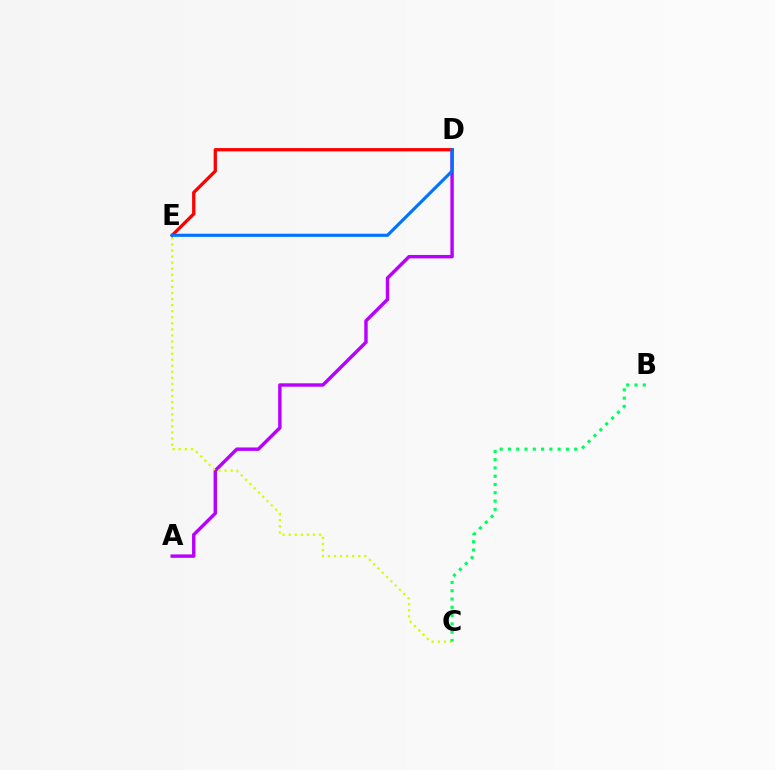{('A', 'D'): [{'color': '#b900ff', 'line_style': 'solid', 'thickness': 2.46}], ('C', 'E'): [{'color': '#d1ff00', 'line_style': 'dotted', 'thickness': 1.65}], ('D', 'E'): [{'color': '#ff0000', 'line_style': 'solid', 'thickness': 2.37}, {'color': '#0074ff', 'line_style': 'solid', 'thickness': 2.26}], ('B', 'C'): [{'color': '#00ff5c', 'line_style': 'dotted', 'thickness': 2.25}]}